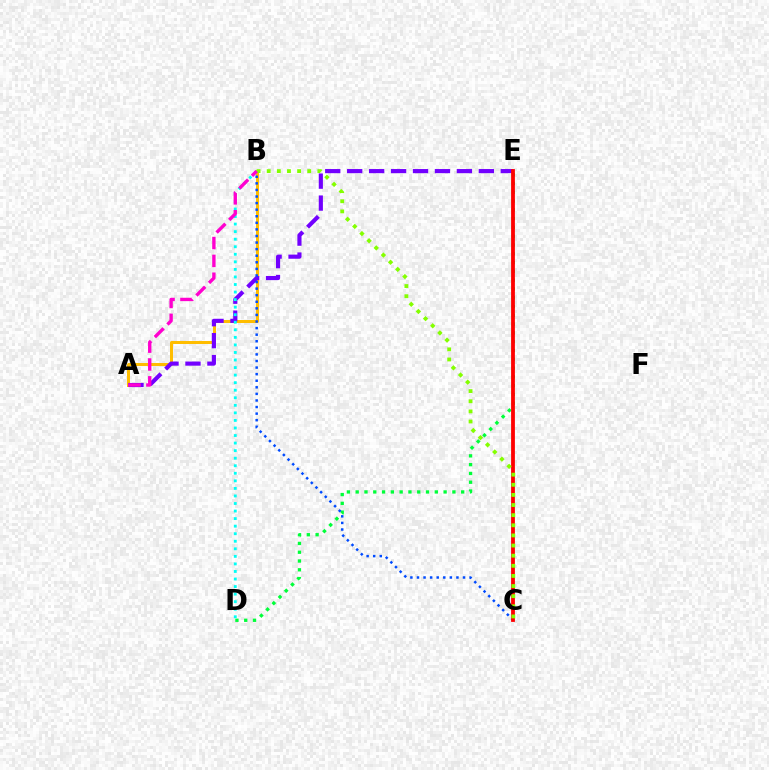{('D', 'E'): [{'color': '#00ff39', 'line_style': 'dotted', 'thickness': 2.39}], ('A', 'B'): [{'color': '#ffbd00', 'line_style': 'solid', 'thickness': 2.16}, {'color': '#ff00cf', 'line_style': 'dashed', 'thickness': 2.42}], ('A', 'E'): [{'color': '#7200ff', 'line_style': 'dashed', 'thickness': 2.98}], ('B', 'D'): [{'color': '#00fff6', 'line_style': 'dotted', 'thickness': 2.05}], ('B', 'C'): [{'color': '#004bff', 'line_style': 'dotted', 'thickness': 1.79}, {'color': '#84ff00', 'line_style': 'dotted', 'thickness': 2.75}], ('C', 'E'): [{'color': '#ff0000', 'line_style': 'solid', 'thickness': 2.74}]}